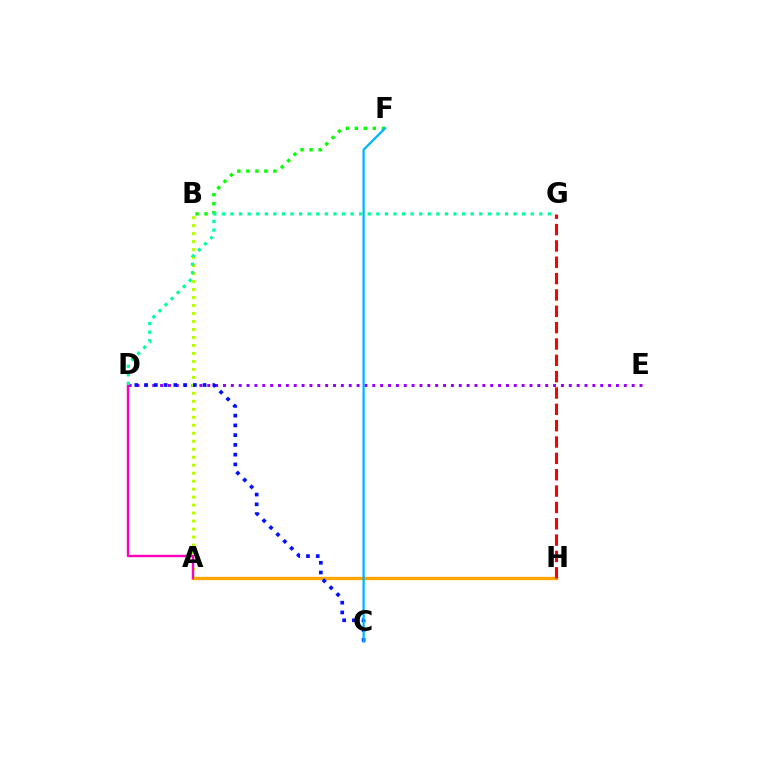{('D', 'E'): [{'color': '#9b00ff', 'line_style': 'dotted', 'thickness': 2.14}], ('A', 'H'): [{'color': '#ffa500', 'line_style': 'solid', 'thickness': 2.4}], ('A', 'B'): [{'color': '#b3ff00', 'line_style': 'dotted', 'thickness': 2.17}], ('A', 'D'): [{'color': '#ff00bd', 'line_style': 'solid', 'thickness': 1.73}], ('B', 'F'): [{'color': '#08ff00', 'line_style': 'dotted', 'thickness': 2.45}], ('C', 'D'): [{'color': '#0010ff', 'line_style': 'dotted', 'thickness': 2.65}], ('C', 'F'): [{'color': '#00b5ff', 'line_style': 'solid', 'thickness': 1.63}], ('G', 'H'): [{'color': '#ff0000', 'line_style': 'dashed', 'thickness': 2.22}], ('D', 'G'): [{'color': '#00ff9d', 'line_style': 'dotted', 'thickness': 2.33}]}